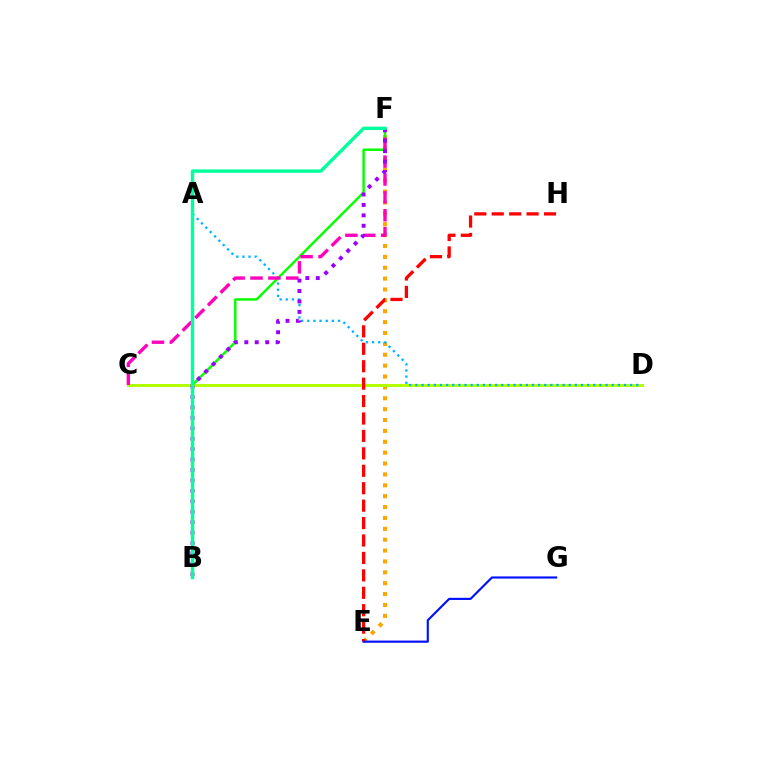{('E', 'F'): [{'color': '#ffa500', 'line_style': 'dotted', 'thickness': 2.96}], ('C', 'D'): [{'color': '#b3ff00', 'line_style': 'solid', 'thickness': 2.14}], ('E', 'H'): [{'color': '#ff0000', 'line_style': 'dashed', 'thickness': 2.37}], ('E', 'G'): [{'color': '#0010ff', 'line_style': 'solid', 'thickness': 1.55}], ('B', 'F'): [{'color': '#08ff00', 'line_style': 'solid', 'thickness': 1.77}, {'color': '#9b00ff', 'line_style': 'dotted', 'thickness': 2.83}, {'color': '#00ff9d', 'line_style': 'solid', 'thickness': 2.45}], ('A', 'D'): [{'color': '#00b5ff', 'line_style': 'dotted', 'thickness': 1.67}], ('C', 'F'): [{'color': '#ff00bd', 'line_style': 'dashed', 'thickness': 2.43}]}